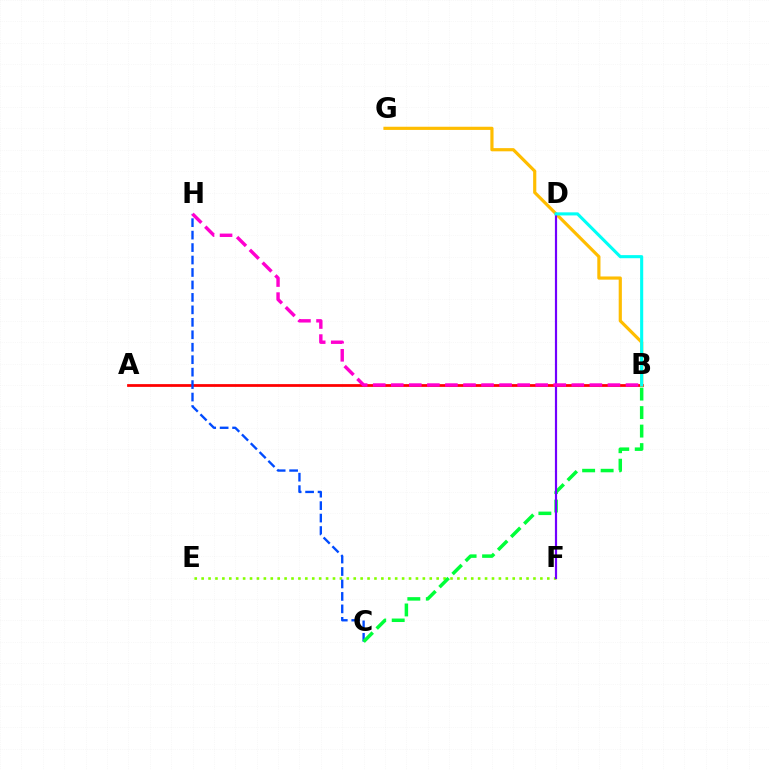{('A', 'B'): [{'color': '#ff0000', 'line_style': 'solid', 'thickness': 1.98}], ('E', 'F'): [{'color': '#84ff00', 'line_style': 'dotted', 'thickness': 1.88}], ('C', 'H'): [{'color': '#004bff', 'line_style': 'dashed', 'thickness': 1.69}], ('B', 'G'): [{'color': '#ffbd00', 'line_style': 'solid', 'thickness': 2.29}], ('B', 'C'): [{'color': '#00ff39', 'line_style': 'dashed', 'thickness': 2.51}], ('D', 'F'): [{'color': '#7200ff', 'line_style': 'solid', 'thickness': 1.57}], ('B', 'D'): [{'color': '#00fff6', 'line_style': 'solid', 'thickness': 2.23}], ('B', 'H'): [{'color': '#ff00cf', 'line_style': 'dashed', 'thickness': 2.45}]}